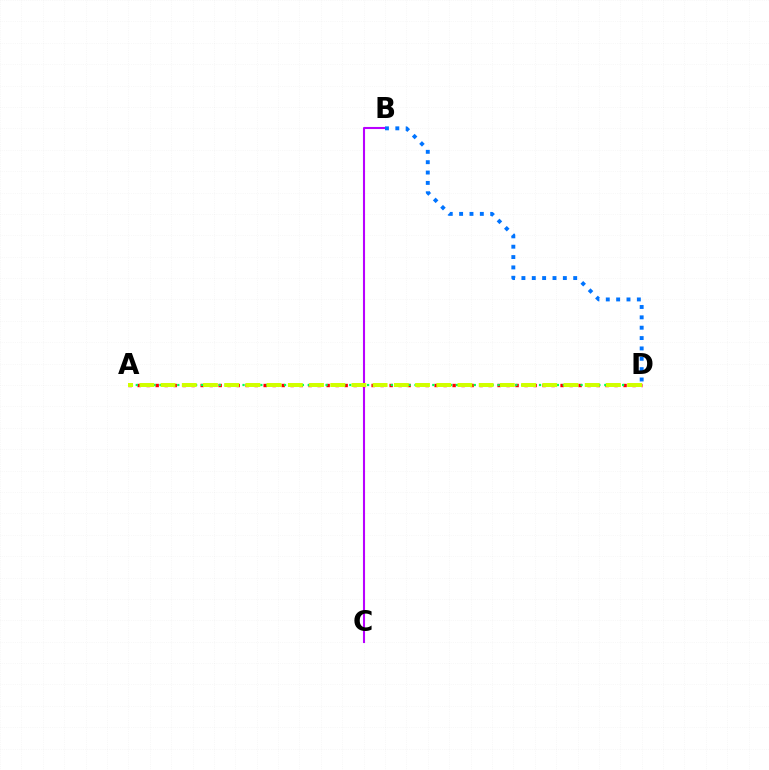{('B', 'C'): [{'color': '#b900ff', 'line_style': 'solid', 'thickness': 1.5}], ('A', 'D'): [{'color': '#ff0000', 'line_style': 'dotted', 'thickness': 2.44}, {'color': '#00ff5c', 'line_style': 'dotted', 'thickness': 1.61}, {'color': '#d1ff00', 'line_style': 'dashed', 'thickness': 2.88}], ('B', 'D'): [{'color': '#0074ff', 'line_style': 'dotted', 'thickness': 2.81}]}